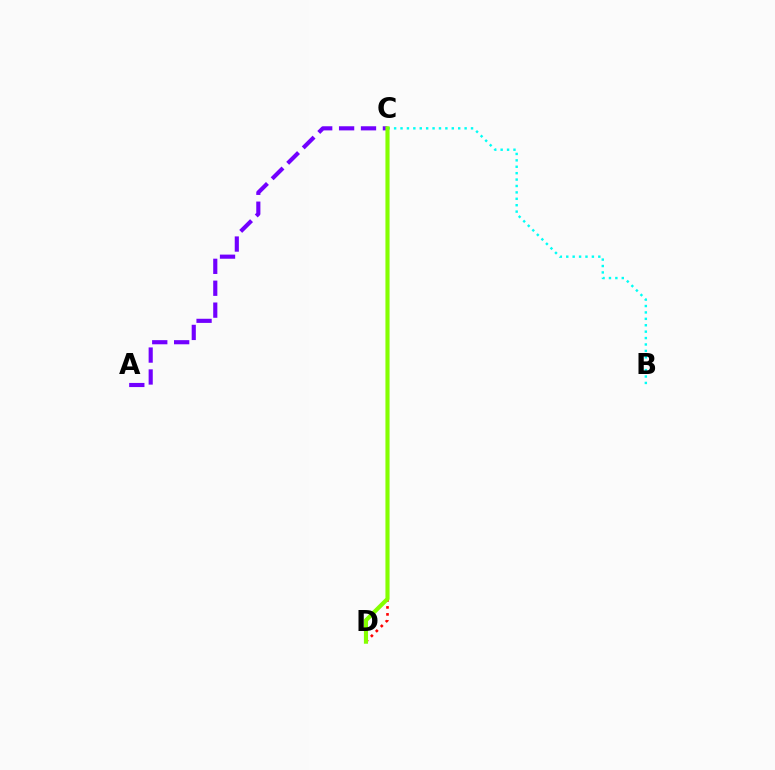{('A', 'C'): [{'color': '#7200ff', 'line_style': 'dashed', 'thickness': 2.98}], ('C', 'D'): [{'color': '#ff0000', 'line_style': 'dotted', 'thickness': 1.9}, {'color': '#84ff00', 'line_style': 'solid', 'thickness': 2.97}], ('B', 'C'): [{'color': '#00fff6', 'line_style': 'dotted', 'thickness': 1.74}]}